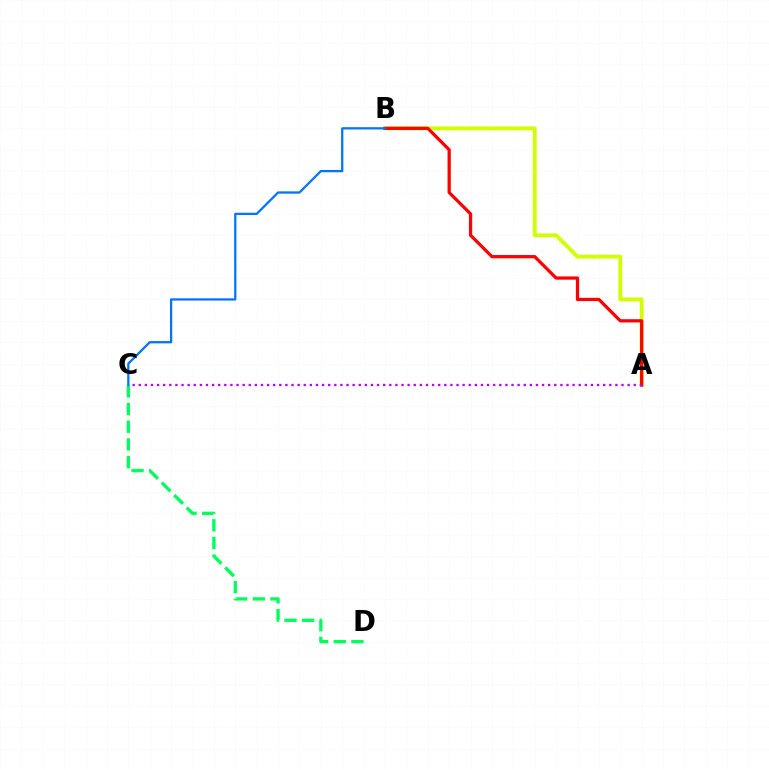{('A', 'B'): [{'color': '#d1ff00', 'line_style': 'solid', 'thickness': 2.78}, {'color': '#ff0000', 'line_style': 'solid', 'thickness': 2.33}], ('C', 'D'): [{'color': '#00ff5c', 'line_style': 'dashed', 'thickness': 2.4}], ('A', 'C'): [{'color': '#b900ff', 'line_style': 'dotted', 'thickness': 1.66}], ('B', 'C'): [{'color': '#0074ff', 'line_style': 'solid', 'thickness': 1.63}]}